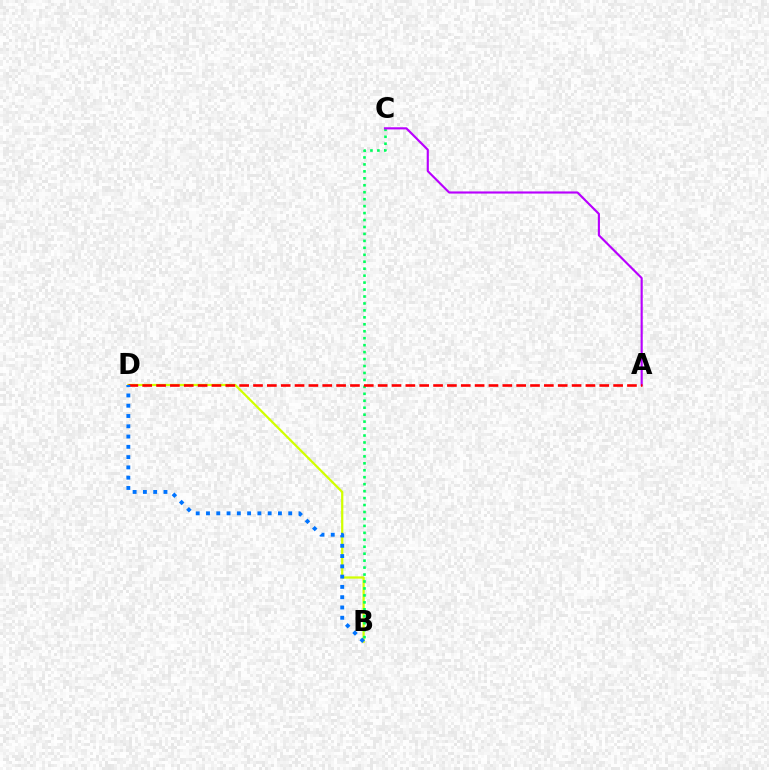{('B', 'D'): [{'color': '#d1ff00', 'line_style': 'solid', 'thickness': 1.61}, {'color': '#0074ff', 'line_style': 'dotted', 'thickness': 2.79}], ('B', 'C'): [{'color': '#00ff5c', 'line_style': 'dotted', 'thickness': 1.89}], ('A', 'C'): [{'color': '#b900ff', 'line_style': 'solid', 'thickness': 1.54}], ('A', 'D'): [{'color': '#ff0000', 'line_style': 'dashed', 'thickness': 1.88}]}